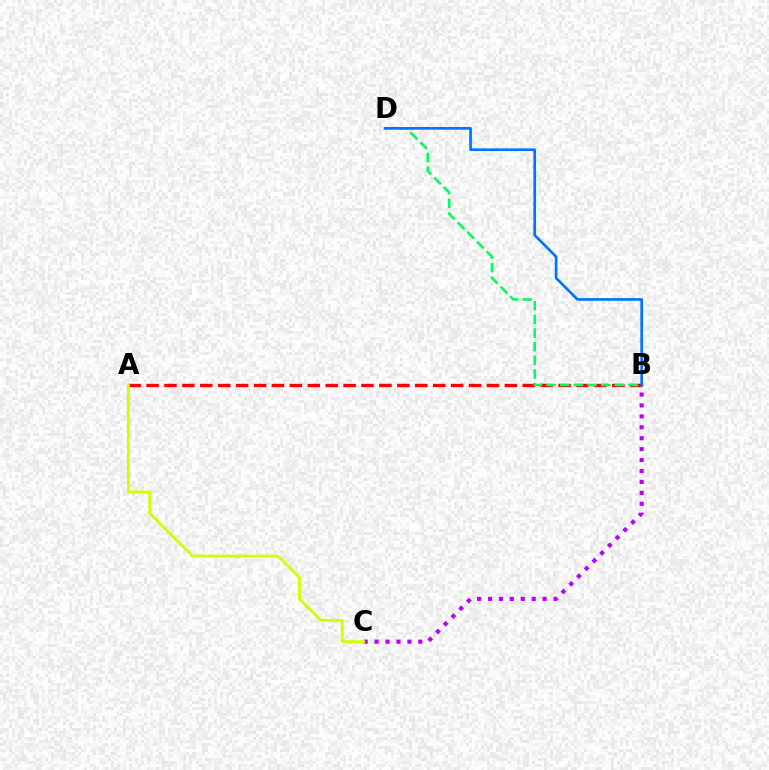{('A', 'B'): [{'color': '#ff0000', 'line_style': 'dashed', 'thickness': 2.43}], ('B', 'D'): [{'color': '#00ff5c', 'line_style': 'dashed', 'thickness': 1.86}, {'color': '#0074ff', 'line_style': 'solid', 'thickness': 1.92}], ('B', 'C'): [{'color': '#b900ff', 'line_style': 'dotted', 'thickness': 2.97}], ('A', 'C'): [{'color': '#d1ff00', 'line_style': 'solid', 'thickness': 2.03}]}